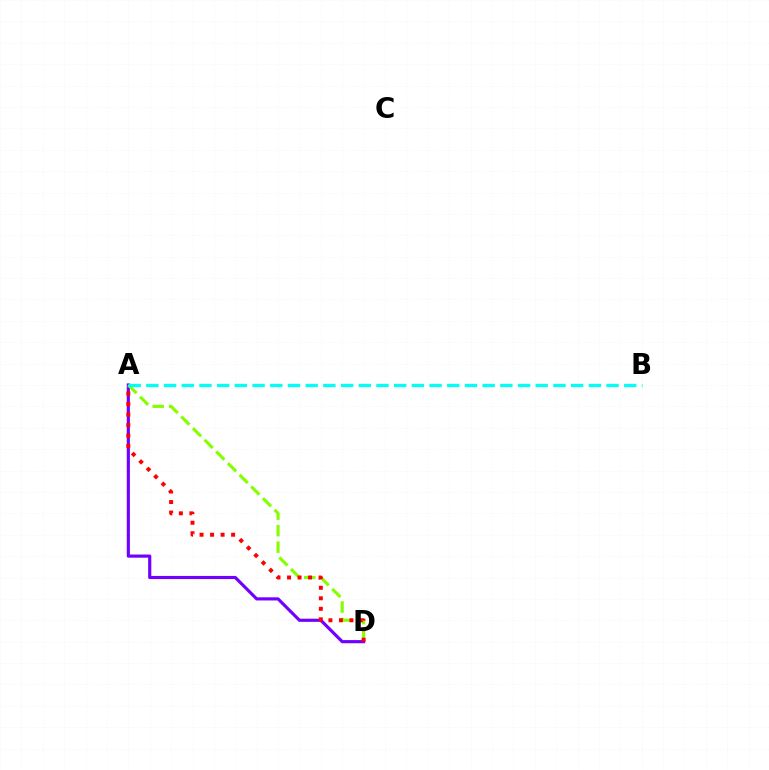{('A', 'D'): [{'color': '#7200ff', 'line_style': 'solid', 'thickness': 2.27}, {'color': '#84ff00', 'line_style': 'dashed', 'thickness': 2.24}, {'color': '#ff0000', 'line_style': 'dotted', 'thickness': 2.86}], ('A', 'B'): [{'color': '#00fff6', 'line_style': 'dashed', 'thickness': 2.4}]}